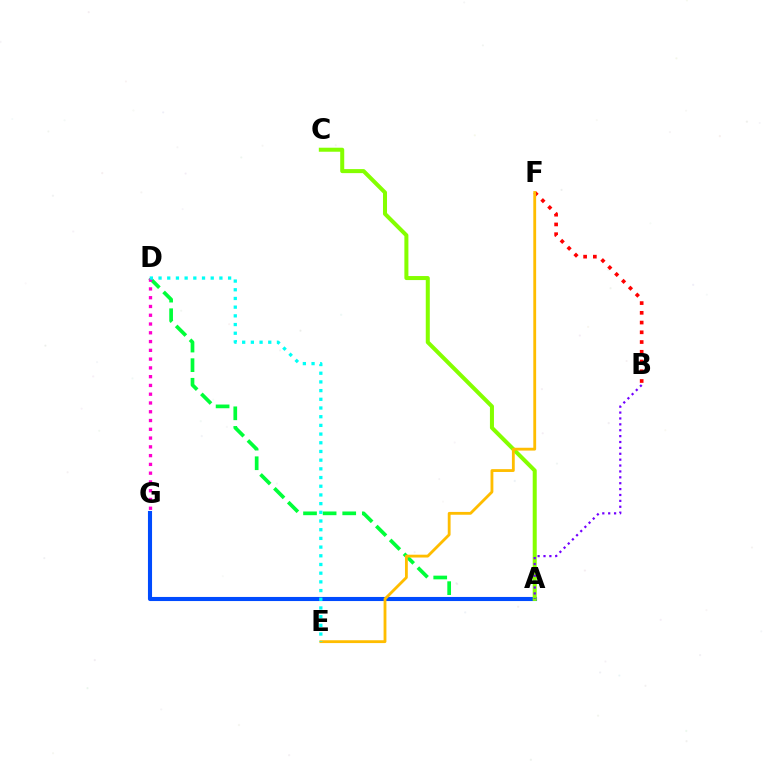{('A', 'D'): [{'color': '#00ff39', 'line_style': 'dashed', 'thickness': 2.66}], ('D', 'G'): [{'color': '#ff00cf', 'line_style': 'dotted', 'thickness': 2.38}], ('A', 'G'): [{'color': '#004bff', 'line_style': 'solid', 'thickness': 2.95}], ('A', 'C'): [{'color': '#84ff00', 'line_style': 'solid', 'thickness': 2.9}], ('B', 'F'): [{'color': '#ff0000', 'line_style': 'dotted', 'thickness': 2.65}], ('E', 'F'): [{'color': '#ffbd00', 'line_style': 'solid', 'thickness': 2.03}], ('A', 'B'): [{'color': '#7200ff', 'line_style': 'dotted', 'thickness': 1.6}], ('D', 'E'): [{'color': '#00fff6', 'line_style': 'dotted', 'thickness': 2.36}]}